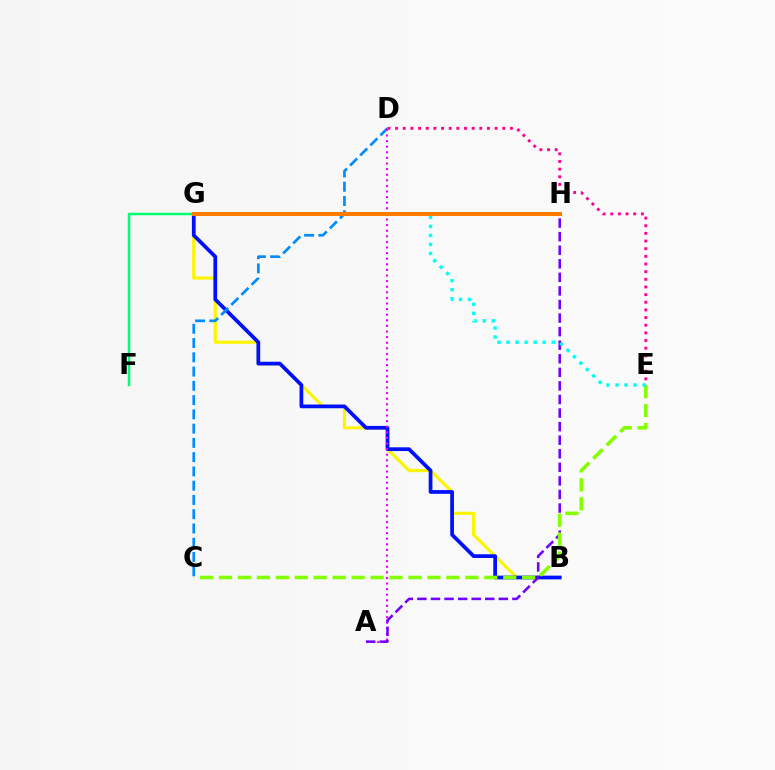{('B', 'G'): [{'color': '#fcf500', 'line_style': 'solid', 'thickness': 2.29}, {'color': '#0010ff', 'line_style': 'solid', 'thickness': 2.69}], ('G', 'H'): [{'color': '#ff0000', 'line_style': 'solid', 'thickness': 1.63}, {'color': '#08ff00', 'line_style': 'dashed', 'thickness': 1.9}, {'color': '#ff7c00', 'line_style': 'solid', 'thickness': 2.89}], ('C', 'D'): [{'color': '#008cff', 'line_style': 'dashed', 'thickness': 1.94}], ('A', 'D'): [{'color': '#ee00ff', 'line_style': 'dotted', 'thickness': 1.52}], ('A', 'H'): [{'color': '#7200ff', 'line_style': 'dashed', 'thickness': 1.84}], ('C', 'E'): [{'color': '#84ff00', 'line_style': 'dashed', 'thickness': 2.57}], ('E', 'G'): [{'color': '#00fff6', 'line_style': 'dotted', 'thickness': 2.46}], ('F', 'G'): [{'color': '#00ff74', 'line_style': 'solid', 'thickness': 1.8}], ('D', 'E'): [{'color': '#ff0094', 'line_style': 'dotted', 'thickness': 2.08}]}